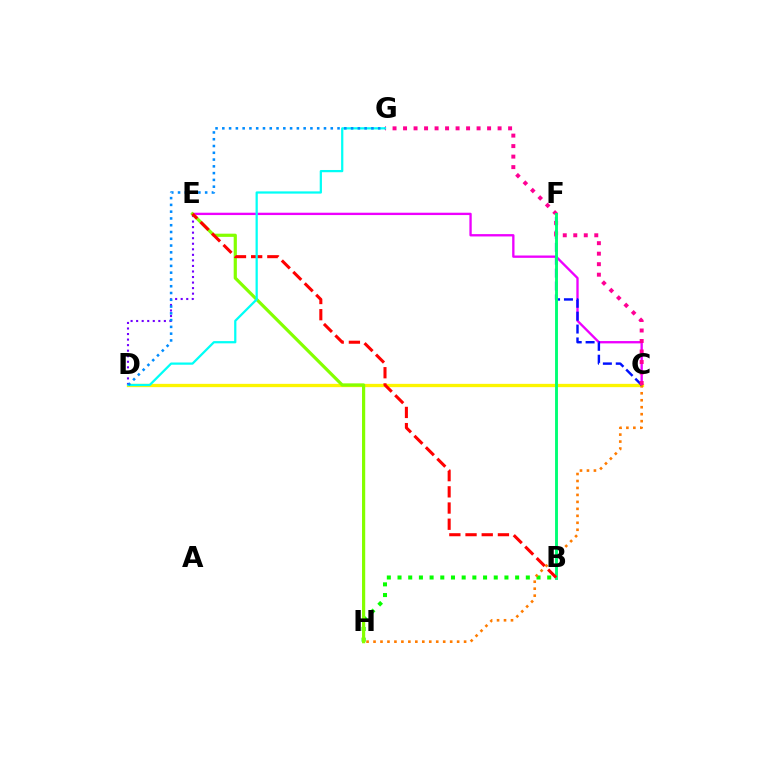{('C', 'D'): [{'color': '#fcf500', 'line_style': 'solid', 'thickness': 2.37}], ('C', 'E'): [{'color': '#ee00ff', 'line_style': 'solid', 'thickness': 1.68}], ('B', 'H'): [{'color': '#08ff00', 'line_style': 'dotted', 'thickness': 2.9}], ('D', 'E'): [{'color': '#7200ff', 'line_style': 'dotted', 'thickness': 1.51}], ('C', 'H'): [{'color': '#ff7c00', 'line_style': 'dotted', 'thickness': 1.89}], ('C', 'F'): [{'color': '#0010ff', 'line_style': 'dashed', 'thickness': 1.75}], ('E', 'H'): [{'color': '#84ff00', 'line_style': 'solid', 'thickness': 2.3}], ('C', 'G'): [{'color': '#ff0094', 'line_style': 'dotted', 'thickness': 2.85}], ('B', 'F'): [{'color': '#00ff74', 'line_style': 'solid', 'thickness': 2.09}], ('B', 'E'): [{'color': '#ff0000', 'line_style': 'dashed', 'thickness': 2.2}], ('D', 'G'): [{'color': '#00fff6', 'line_style': 'solid', 'thickness': 1.61}, {'color': '#008cff', 'line_style': 'dotted', 'thickness': 1.84}]}